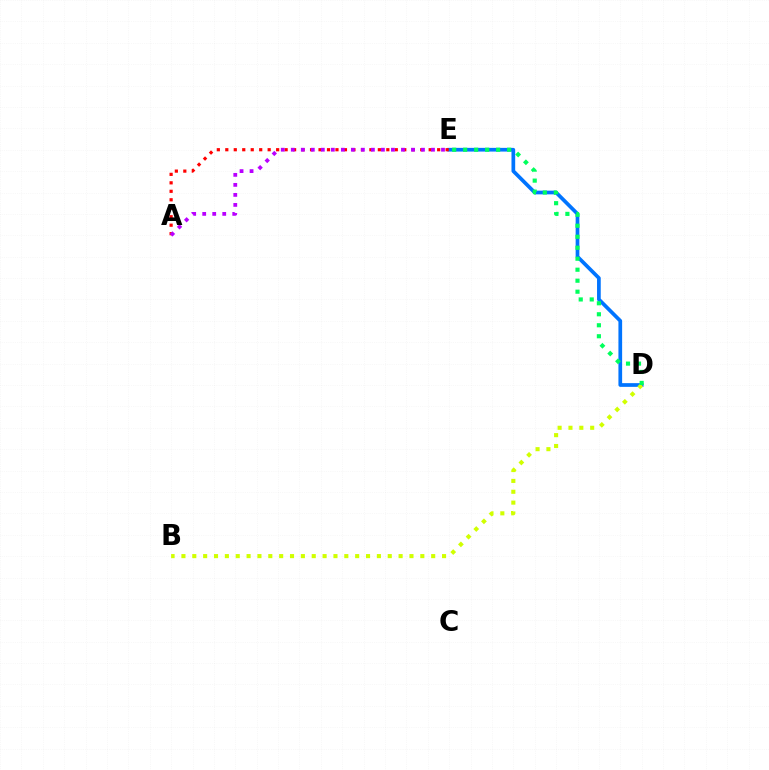{('D', 'E'): [{'color': '#0074ff', 'line_style': 'solid', 'thickness': 2.67}, {'color': '#00ff5c', 'line_style': 'dotted', 'thickness': 2.99}], ('B', 'D'): [{'color': '#d1ff00', 'line_style': 'dotted', 'thickness': 2.95}], ('A', 'E'): [{'color': '#ff0000', 'line_style': 'dotted', 'thickness': 2.3}, {'color': '#b900ff', 'line_style': 'dotted', 'thickness': 2.72}]}